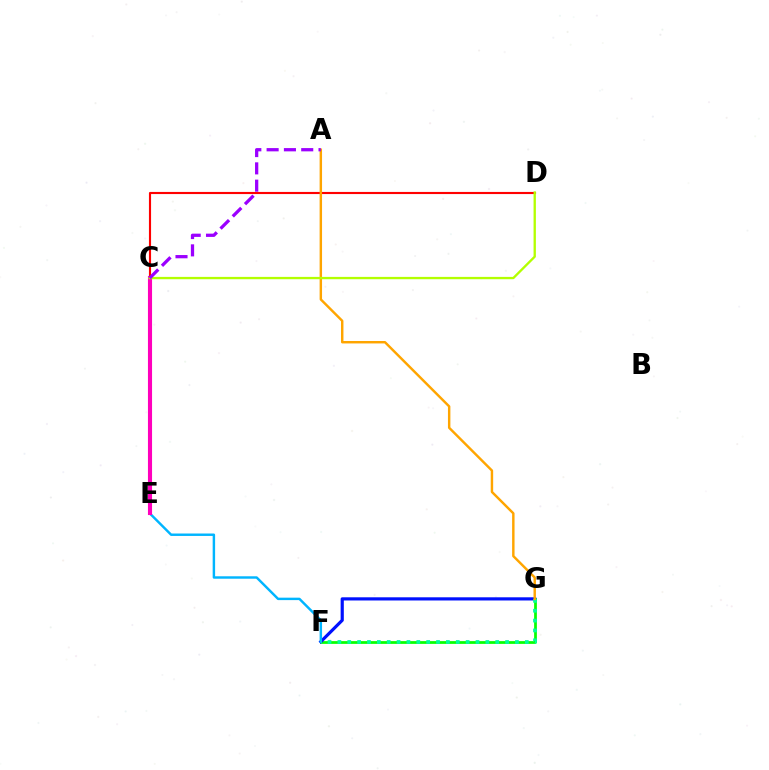{('F', 'G'): [{'color': '#08ff00', 'line_style': 'solid', 'thickness': 1.98}, {'color': '#0010ff', 'line_style': 'solid', 'thickness': 2.29}, {'color': '#00ff9d', 'line_style': 'dotted', 'thickness': 2.68}], ('C', 'D'): [{'color': '#ff0000', 'line_style': 'solid', 'thickness': 1.54}, {'color': '#b3ff00', 'line_style': 'solid', 'thickness': 1.68}], ('E', 'F'): [{'color': '#00b5ff', 'line_style': 'solid', 'thickness': 1.76}], ('A', 'G'): [{'color': '#ffa500', 'line_style': 'solid', 'thickness': 1.75}], ('C', 'E'): [{'color': '#ff00bd', 'line_style': 'solid', 'thickness': 2.95}], ('A', 'C'): [{'color': '#9b00ff', 'line_style': 'dashed', 'thickness': 2.35}]}